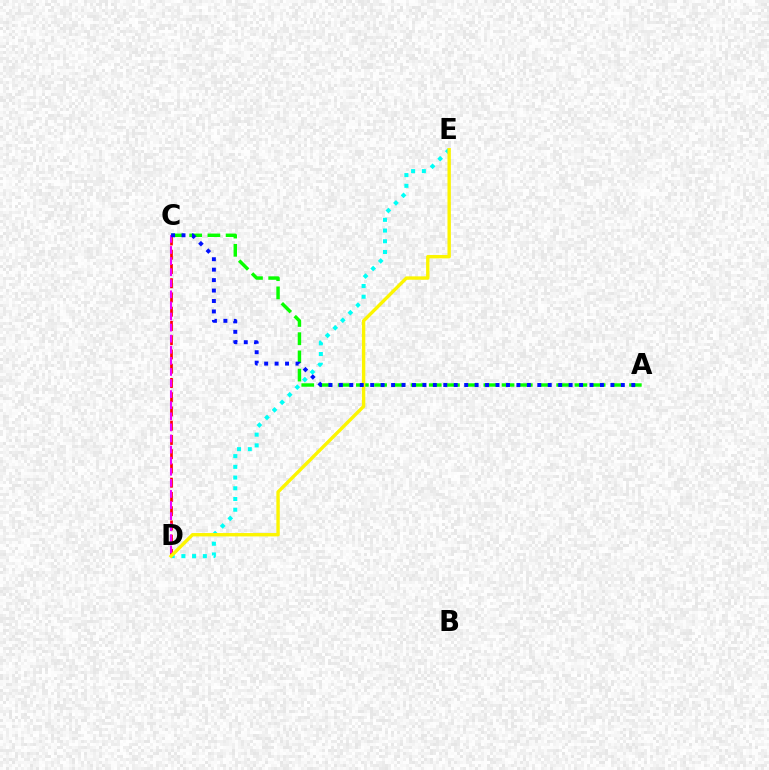{('C', 'D'): [{'color': '#ff0000', 'line_style': 'dashed', 'thickness': 1.94}, {'color': '#ee00ff', 'line_style': 'dashed', 'thickness': 1.51}], ('A', 'C'): [{'color': '#08ff00', 'line_style': 'dashed', 'thickness': 2.47}, {'color': '#0010ff', 'line_style': 'dotted', 'thickness': 2.84}], ('D', 'E'): [{'color': '#00fff6', 'line_style': 'dotted', 'thickness': 2.91}, {'color': '#fcf500', 'line_style': 'solid', 'thickness': 2.43}]}